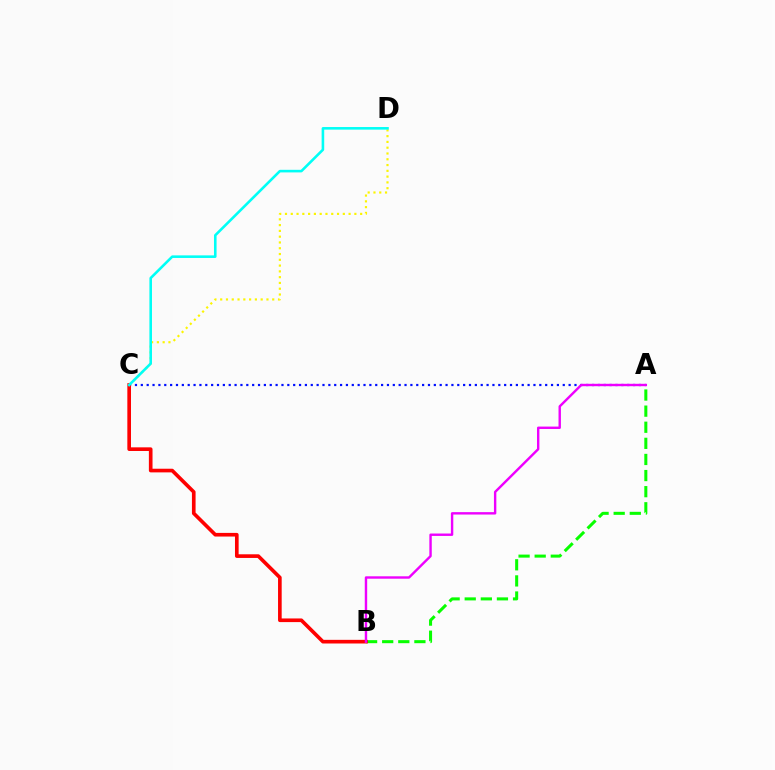{('A', 'C'): [{'color': '#0010ff', 'line_style': 'dotted', 'thickness': 1.59}], ('C', 'D'): [{'color': '#fcf500', 'line_style': 'dotted', 'thickness': 1.57}, {'color': '#00fff6', 'line_style': 'solid', 'thickness': 1.86}], ('A', 'B'): [{'color': '#08ff00', 'line_style': 'dashed', 'thickness': 2.19}, {'color': '#ee00ff', 'line_style': 'solid', 'thickness': 1.73}], ('B', 'C'): [{'color': '#ff0000', 'line_style': 'solid', 'thickness': 2.63}]}